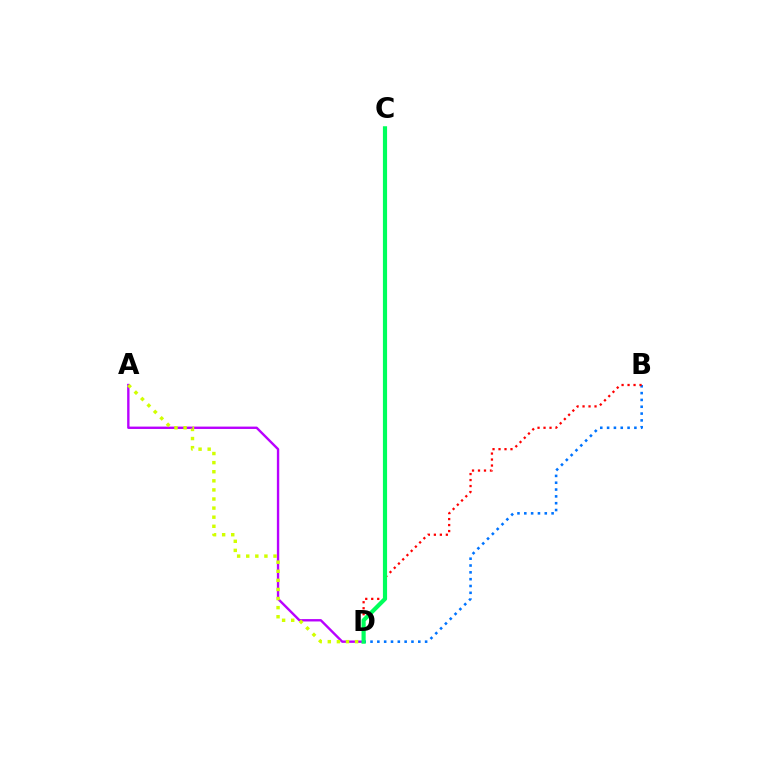{('A', 'D'): [{'color': '#b900ff', 'line_style': 'solid', 'thickness': 1.71}, {'color': '#d1ff00', 'line_style': 'dotted', 'thickness': 2.47}], ('B', 'D'): [{'color': '#0074ff', 'line_style': 'dotted', 'thickness': 1.85}, {'color': '#ff0000', 'line_style': 'dotted', 'thickness': 1.63}], ('C', 'D'): [{'color': '#00ff5c', 'line_style': 'solid', 'thickness': 3.0}]}